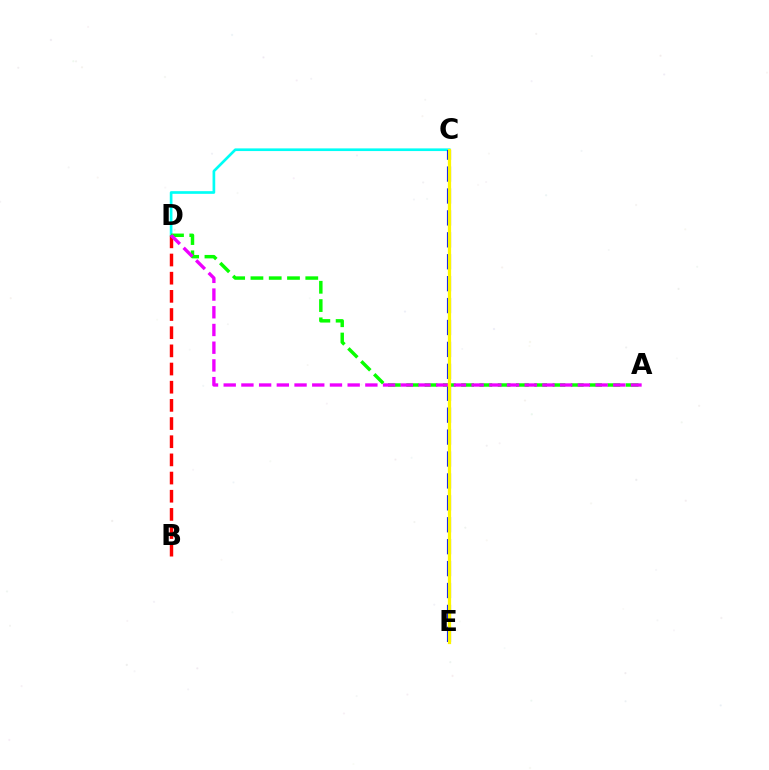{('C', 'D'): [{'color': '#00fff6', 'line_style': 'solid', 'thickness': 1.93}], ('B', 'D'): [{'color': '#ff0000', 'line_style': 'dashed', 'thickness': 2.47}], ('C', 'E'): [{'color': '#0010ff', 'line_style': 'dashed', 'thickness': 2.98}, {'color': '#fcf500', 'line_style': 'solid', 'thickness': 2.33}], ('A', 'D'): [{'color': '#08ff00', 'line_style': 'dashed', 'thickness': 2.48}, {'color': '#ee00ff', 'line_style': 'dashed', 'thickness': 2.41}]}